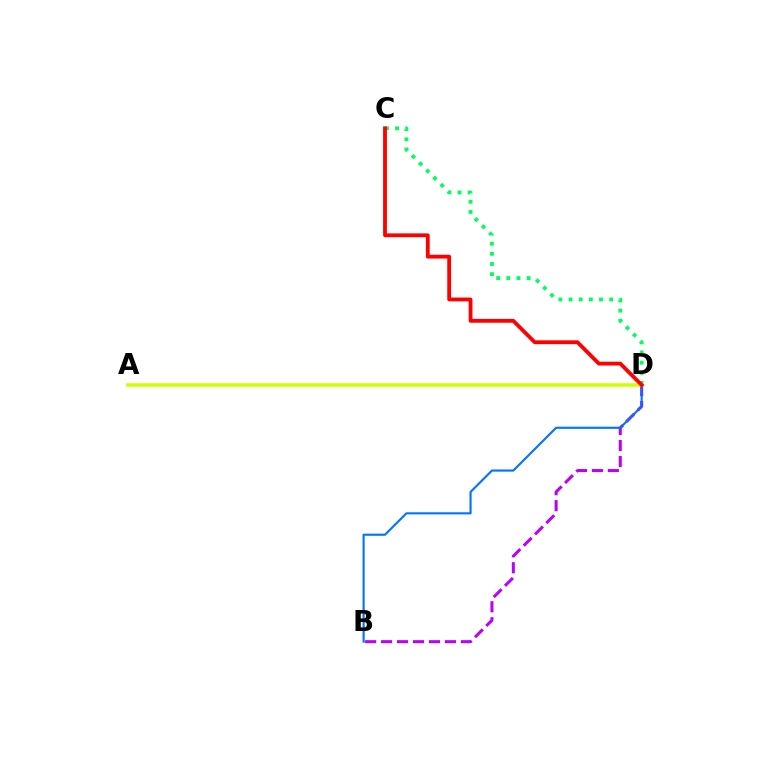{('C', 'D'): [{'color': '#00ff5c', 'line_style': 'dotted', 'thickness': 2.76}, {'color': '#ff0000', 'line_style': 'solid', 'thickness': 2.74}], ('B', 'D'): [{'color': '#b900ff', 'line_style': 'dashed', 'thickness': 2.17}, {'color': '#0074ff', 'line_style': 'solid', 'thickness': 1.53}], ('A', 'D'): [{'color': '#d1ff00', 'line_style': 'solid', 'thickness': 2.54}]}